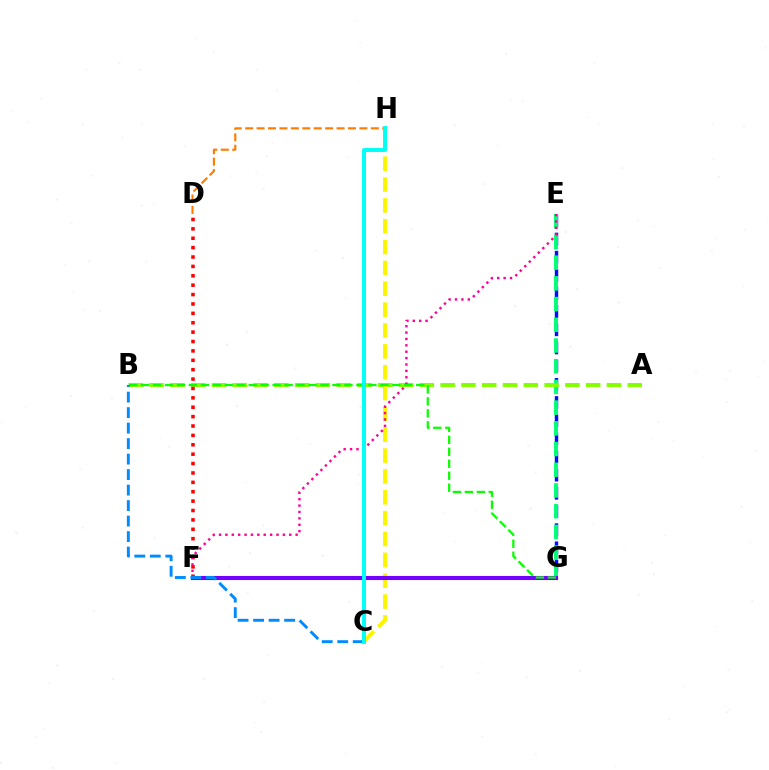{('D', 'H'): [{'color': '#ff7c00', 'line_style': 'dashed', 'thickness': 1.55}], ('E', 'G'): [{'color': '#0010ff', 'line_style': 'dashed', 'thickness': 2.47}, {'color': '#00ff74', 'line_style': 'dashed', 'thickness': 2.81}], ('A', 'B'): [{'color': '#84ff00', 'line_style': 'dashed', 'thickness': 2.82}], ('C', 'H'): [{'color': '#fcf500', 'line_style': 'dashed', 'thickness': 2.83}, {'color': '#00fff6', 'line_style': 'solid', 'thickness': 2.82}], ('F', 'G'): [{'color': '#ee00ff', 'line_style': 'dashed', 'thickness': 1.96}, {'color': '#7200ff', 'line_style': 'solid', 'thickness': 2.97}], ('D', 'F'): [{'color': '#ff0000', 'line_style': 'dotted', 'thickness': 2.55}], ('E', 'F'): [{'color': '#ff0094', 'line_style': 'dotted', 'thickness': 1.73}], ('B', 'G'): [{'color': '#08ff00', 'line_style': 'dashed', 'thickness': 1.63}], ('B', 'C'): [{'color': '#008cff', 'line_style': 'dashed', 'thickness': 2.11}]}